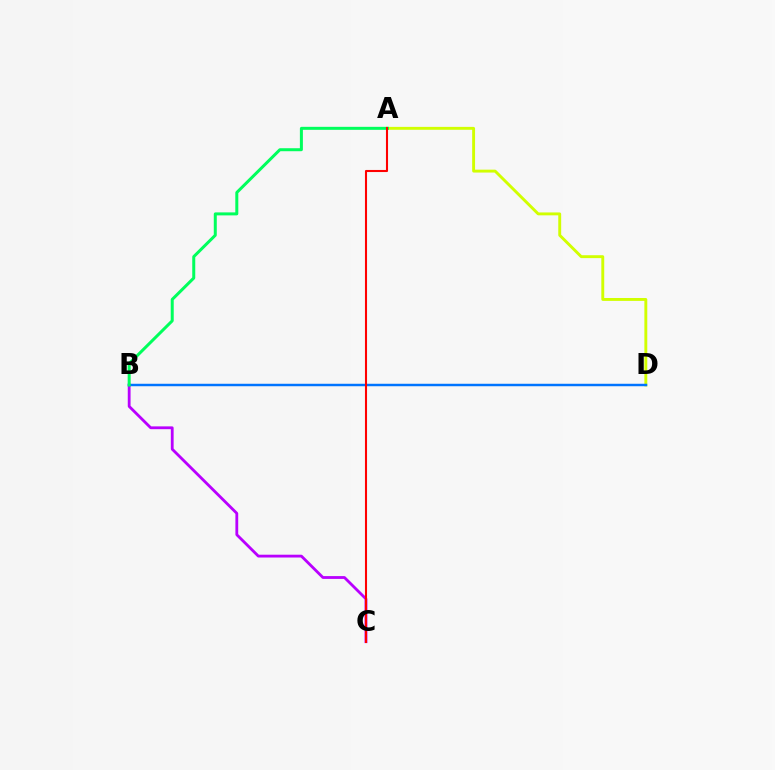{('A', 'D'): [{'color': '#d1ff00', 'line_style': 'solid', 'thickness': 2.09}], ('B', 'C'): [{'color': '#b900ff', 'line_style': 'solid', 'thickness': 2.02}], ('B', 'D'): [{'color': '#0074ff', 'line_style': 'solid', 'thickness': 1.77}], ('A', 'B'): [{'color': '#00ff5c', 'line_style': 'solid', 'thickness': 2.16}], ('A', 'C'): [{'color': '#ff0000', 'line_style': 'solid', 'thickness': 1.5}]}